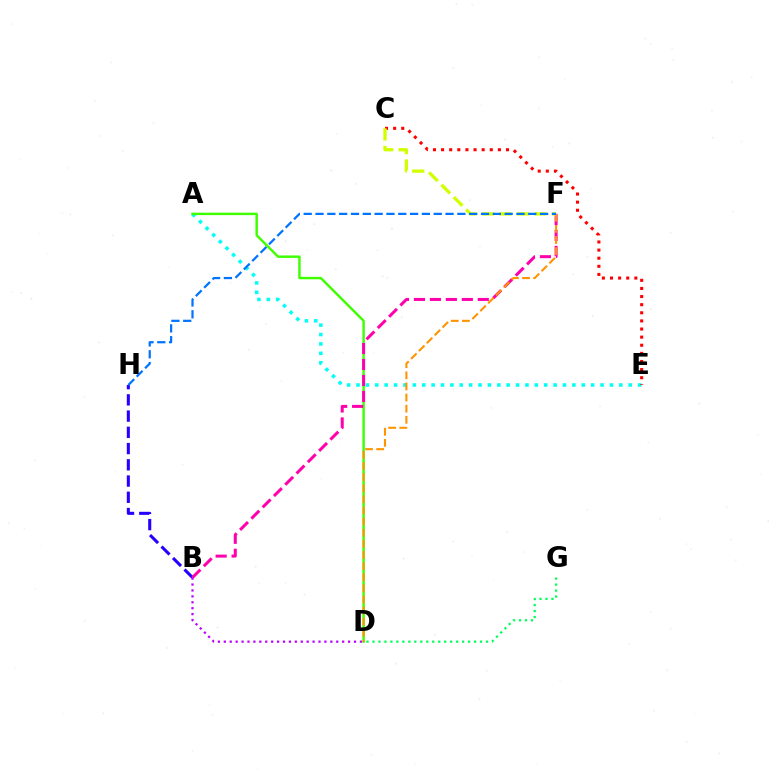{('A', 'E'): [{'color': '#00fff6', 'line_style': 'dotted', 'thickness': 2.55}], ('B', 'H'): [{'color': '#2500ff', 'line_style': 'dashed', 'thickness': 2.21}], ('C', 'E'): [{'color': '#ff0000', 'line_style': 'dotted', 'thickness': 2.2}], ('A', 'D'): [{'color': '#3dff00', 'line_style': 'solid', 'thickness': 1.75}], ('D', 'G'): [{'color': '#00ff5c', 'line_style': 'dotted', 'thickness': 1.62}], ('B', 'F'): [{'color': '#ff00ac', 'line_style': 'dashed', 'thickness': 2.17}], ('D', 'F'): [{'color': '#ff9400', 'line_style': 'dashed', 'thickness': 1.51}], ('B', 'D'): [{'color': '#b900ff', 'line_style': 'dotted', 'thickness': 1.61}], ('C', 'F'): [{'color': '#d1ff00', 'line_style': 'dashed', 'thickness': 2.37}], ('F', 'H'): [{'color': '#0074ff', 'line_style': 'dashed', 'thickness': 1.61}]}